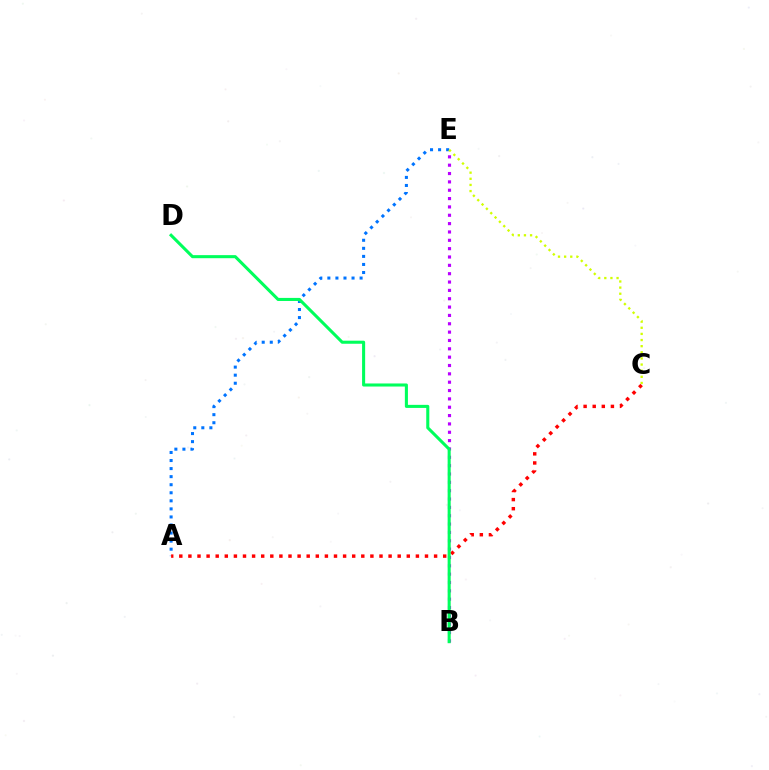{('B', 'E'): [{'color': '#b900ff', 'line_style': 'dotted', 'thickness': 2.27}], ('A', 'E'): [{'color': '#0074ff', 'line_style': 'dotted', 'thickness': 2.19}], ('A', 'C'): [{'color': '#ff0000', 'line_style': 'dotted', 'thickness': 2.47}], ('B', 'D'): [{'color': '#00ff5c', 'line_style': 'solid', 'thickness': 2.21}], ('C', 'E'): [{'color': '#d1ff00', 'line_style': 'dotted', 'thickness': 1.67}]}